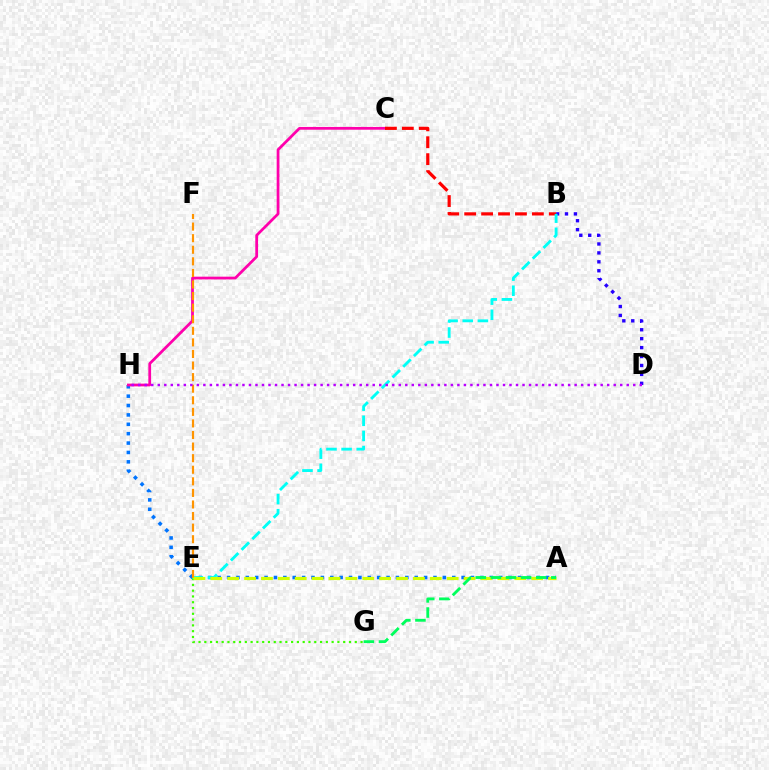{('B', 'D'): [{'color': '#2500ff', 'line_style': 'dotted', 'thickness': 2.43}], ('A', 'H'): [{'color': '#0074ff', 'line_style': 'dotted', 'thickness': 2.55}], ('C', 'H'): [{'color': '#ff00ac', 'line_style': 'solid', 'thickness': 1.99}], ('B', 'C'): [{'color': '#ff0000', 'line_style': 'dashed', 'thickness': 2.3}], ('E', 'G'): [{'color': '#3dff00', 'line_style': 'dotted', 'thickness': 1.57}], ('B', 'E'): [{'color': '#00fff6', 'line_style': 'dashed', 'thickness': 2.06}], ('E', 'F'): [{'color': '#ff9400', 'line_style': 'dashed', 'thickness': 1.57}], ('D', 'H'): [{'color': '#b900ff', 'line_style': 'dotted', 'thickness': 1.77}], ('A', 'E'): [{'color': '#d1ff00', 'line_style': 'dashed', 'thickness': 2.29}], ('A', 'G'): [{'color': '#00ff5c', 'line_style': 'dashed', 'thickness': 2.05}]}